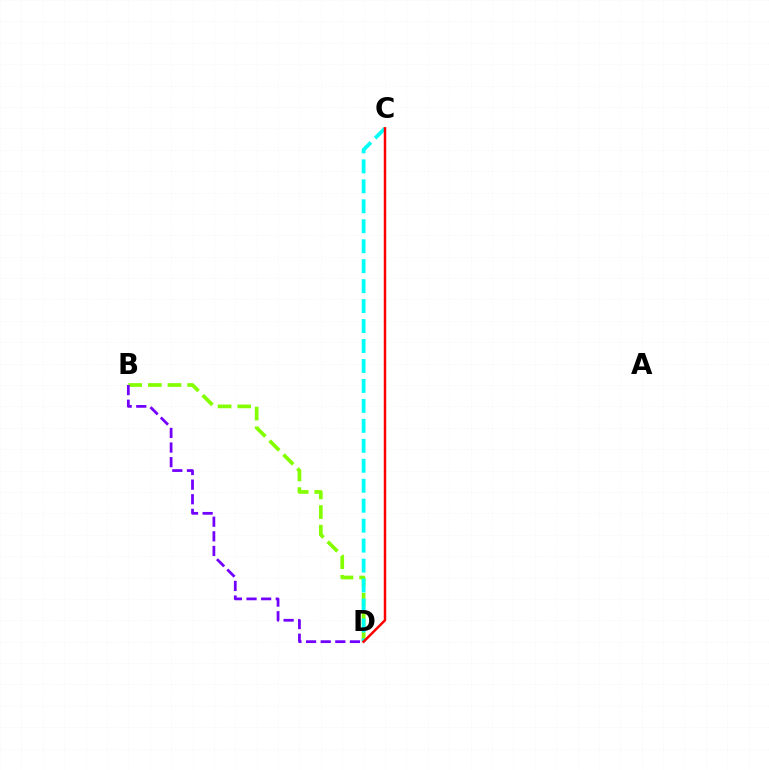{('B', 'D'): [{'color': '#84ff00', 'line_style': 'dashed', 'thickness': 2.67}, {'color': '#7200ff', 'line_style': 'dashed', 'thickness': 1.99}], ('C', 'D'): [{'color': '#00fff6', 'line_style': 'dashed', 'thickness': 2.71}, {'color': '#ff0000', 'line_style': 'solid', 'thickness': 1.78}]}